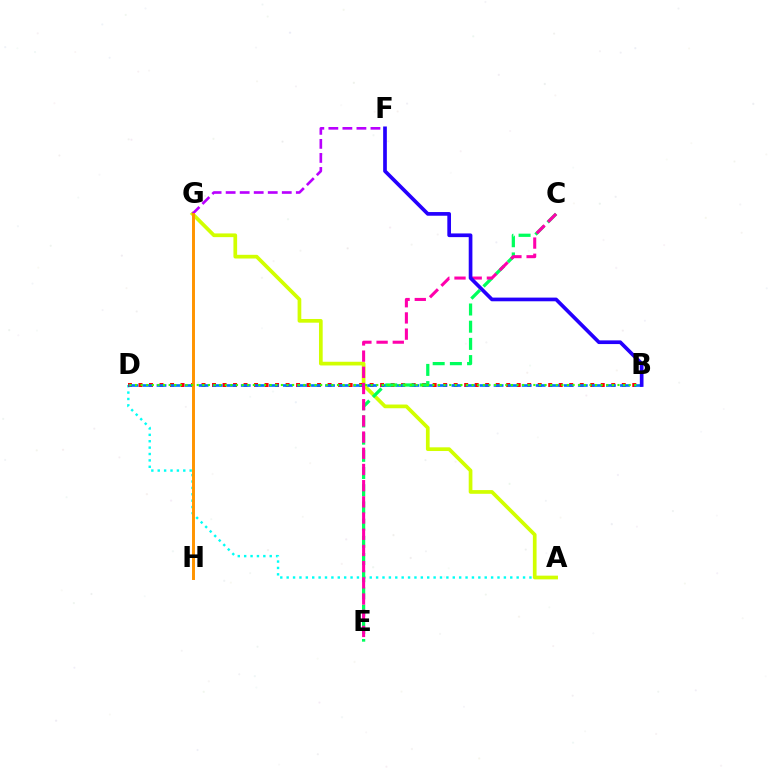{('A', 'D'): [{'color': '#00fff6', 'line_style': 'dotted', 'thickness': 1.74}], ('A', 'G'): [{'color': '#d1ff00', 'line_style': 'solid', 'thickness': 2.67}], ('F', 'G'): [{'color': '#b900ff', 'line_style': 'dashed', 'thickness': 1.91}], ('B', 'D'): [{'color': '#ff0000', 'line_style': 'dotted', 'thickness': 2.85}, {'color': '#0074ff', 'line_style': 'dashed', 'thickness': 1.91}, {'color': '#3dff00', 'line_style': 'dotted', 'thickness': 1.52}], ('C', 'E'): [{'color': '#00ff5c', 'line_style': 'dashed', 'thickness': 2.34}, {'color': '#ff00ac', 'line_style': 'dashed', 'thickness': 2.2}], ('G', 'H'): [{'color': '#ff9400', 'line_style': 'solid', 'thickness': 2.13}], ('B', 'F'): [{'color': '#2500ff', 'line_style': 'solid', 'thickness': 2.65}]}